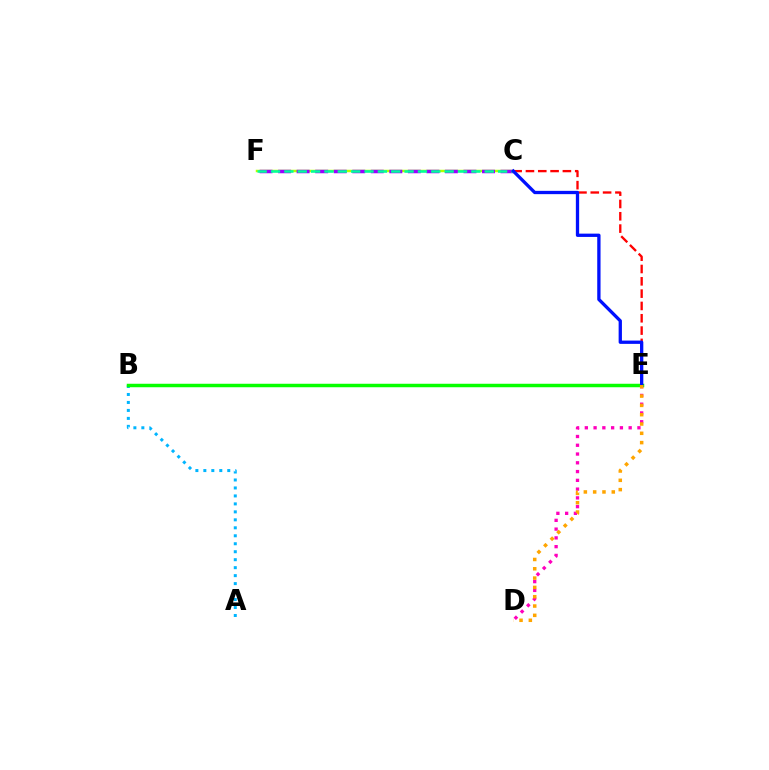{('C', 'F'): [{'color': '#b3ff00', 'line_style': 'solid', 'thickness': 1.78}, {'color': '#9b00ff', 'line_style': 'dashed', 'thickness': 2.52}, {'color': '#00ff9d', 'line_style': 'dashed', 'thickness': 1.81}], ('D', 'E'): [{'color': '#ff00bd', 'line_style': 'dotted', 'thickness': 2.38}, {'color': '#ffa500', 'line_style': 'dotted', 'thickness': 2.53}], ('C', 'E'): [{'color': '#ff0000', 'line_style': 'dashed', 'thickness': 1.67}, {'color': '#0010ff', 'line_style': 'solid', 'thickness': 2.37}], ('A', 'B'): [{'color': '#00b5ff', 'line_style': 'dotted', 'thickness': 2.17}], ('B', 'E'): [{'color': '#08ff00', 'line_style': 'solid', 'thickness': 2.51}]}